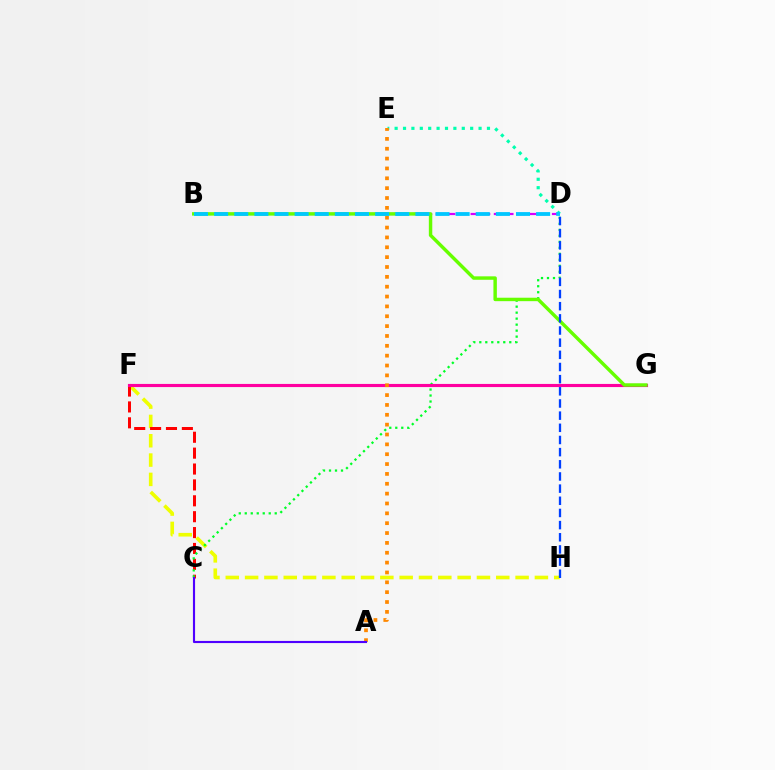{('F', 'H'): [{'color': '#eeff00', 'line_style': 'dashed', 'thickness': 2.62}], ('C', 'F'): [{'color': '#ff0000', 'line_style': 'dashed', 'thickness': 2.16}], ('C', 'D'): [{'color': '#00ff27', 'line_style': 'dotted', 'thickness': 1.63}], ('F', 'G'): [{'color': '#ff00a0', 'line_style': 'solid', 'thickness': 2.26}], ('D', 'E'): [{'color': '#00ffaf', 'line_style': 'dotted', 'thickness': 2.28}], ('A', 'E'): [{'color': '#ff8800', 'line_style': 'dotted', 'thickness': 2.68}], ('A', 'C'): [{'color': '#4f00ff', 'line_style': 'solid', 'thickness': 1.53}], ('B', 'D'): [{'color': '#d600ff', 'line_style': 'dashed', 'thickness': 1.58}, {'color': '#00c7ff', 'line_style': 'dashed', 'thickness': 2.73}], ('B', 'G'): [{'color': '#66ff00', 'line_style': 'solid', 'thickness': 2.47}], ('D', 'H'): [{'color': '#003fff', 'line_style': 'dashed', 'thickness': 1.65}]}